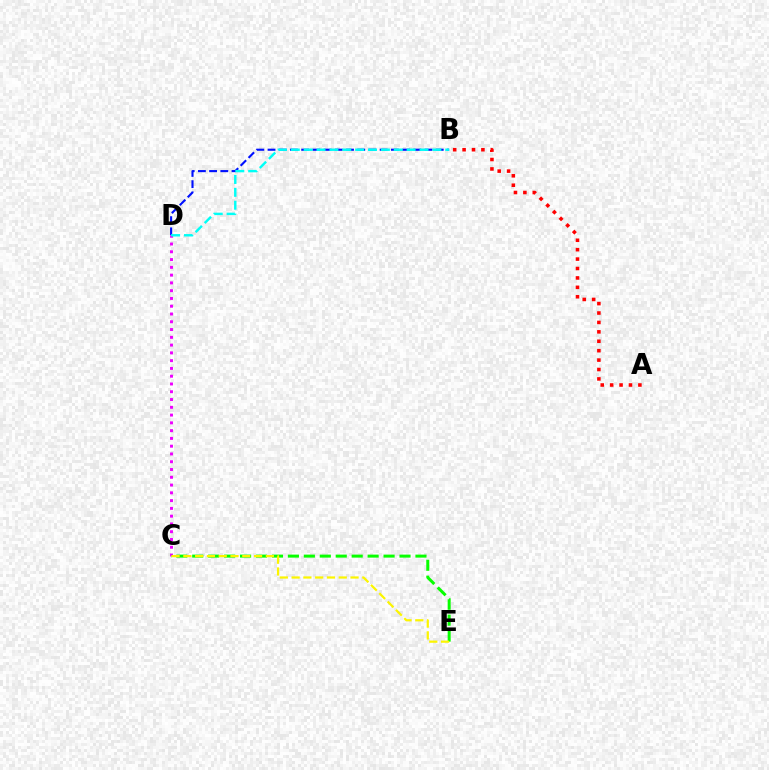{('A', 'B'): [{'color': '#ff0000', 'line_style': 'dotted', 'thickness': 2.56}], ('C', 'D'): [{'color': '#ee00ff', 'line_style': 'dotted', 'thickness': 2.11}], ('B', 'D'): [{'color': '#0010ff', 'line_style': 'dashed', 'thickness': 1.52}, {'color': '#00fff6', 'line_style': 'dashed', 'thickness': 1.75}], ('C', 'E'): [{'color': '#08ff00', 'line_style': 'dashed', 'thickness': 2.17}, {'color': '#fcf500', 'line_style': 'dashed', 'thickness': 1.6}]}